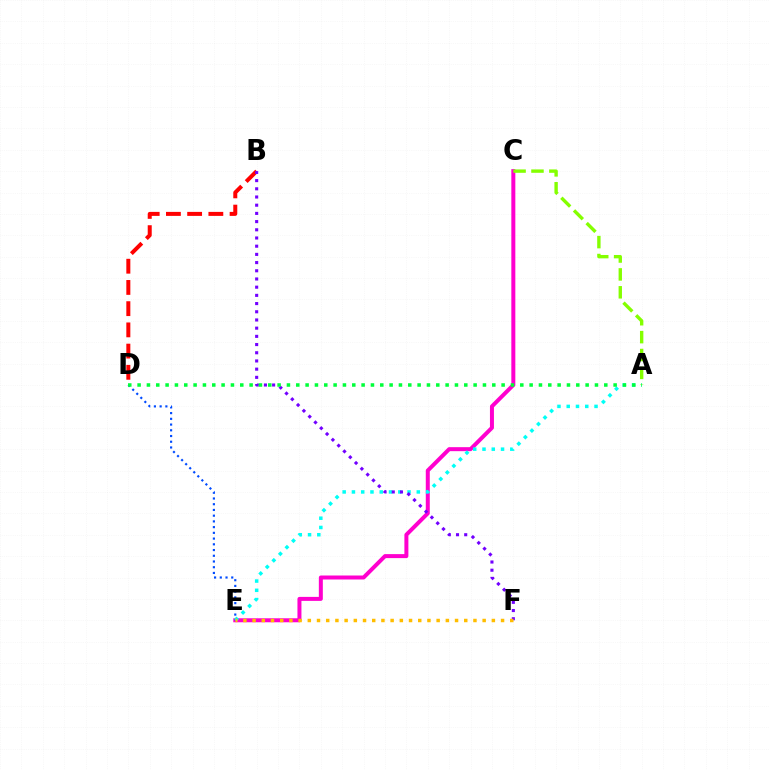{('C', 'E'): [{'color': '#ff00cf', 'line_style': 'solid', 'thickness': 2.88}], ('D', 'E'): [{'color': '#004bff', 'line_style': 'dotted', 'thickness': 1.56}], ('B', 'D'): [{'color': '#ff0000', 'line_style': 'dashed', 'thickness': 2.88}], ('A', 'E'): [{'color': '#00fff6', 'line_style': 'dotted', 'thickness': 2.52}], ('B', 'F'): [{'color': '#7200ff', 'line_style': 'dotted', 'thickness': 2.23}], ('A', 'C'): [{'color': '#84ff00', 'line_style': 'dashed', 'thickness': 2.43}], ('E', 'F'): [{'color': '#ffbd00', 'line_style': 'dotted', 'thickness': 2.5}], ('A', 'D'): [{'color': '#00ff39', 'line_style': 'dotted', 'thickness': 2.54}]}